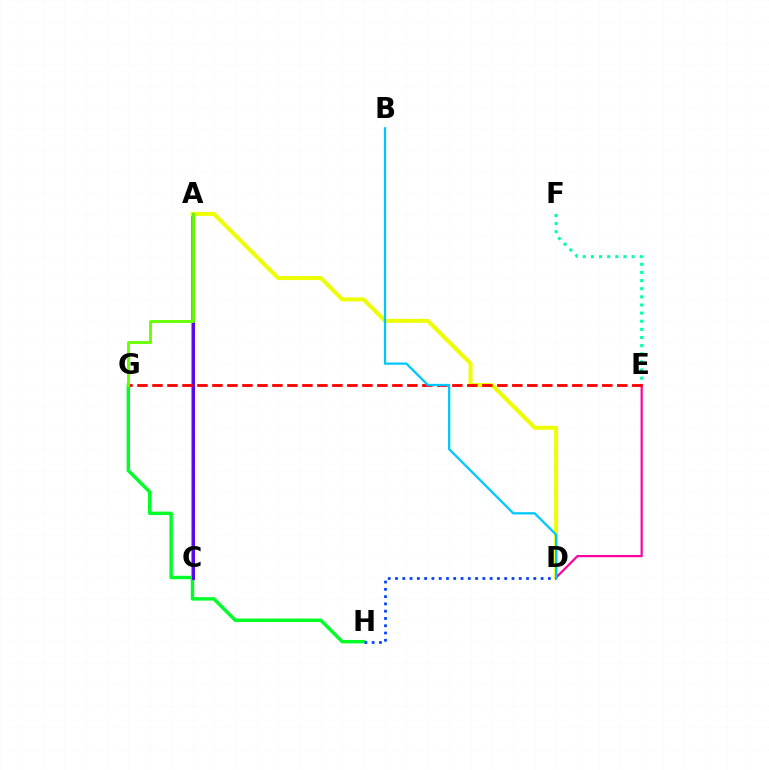{('E', 'F'): [{'color': '#00ffaf', 'line_style': 'dotted', 'thickness': 2.21}], ('A', 'C'): [{'color': '#d600ff', 'line_style': 'solid', 'thickness': 2.07}, {'color': '#ff8800', 'line_style': 'solid', 'thickness': 2.91}, {'color': '#4f00ff', 'line_style': 'solid', 'thickness': 2.06}], ('G', 'H'): [{'color': '#00ff27', 'line_style': 'solid', 'thickness': 2.47}], ('A', 'D'): [{'color': '#eeff00', 'line_style': 'solid', 'thickness': 2.87}], ('D', 'E'): [{'color': '#ff00a0', 'line_style': 'solid', 'thickness': 1.59}], ('E', 'G'): [{'color': '#ff0000', 'line_style': 'dashed', 'thickness': 2.04}], ('D', 'H'): [{'color': '#003fff', 'line_style': 'dotted', 'thickness': 1.98}], ('B', 'D'): [{'color': '#00c7ff', 'line_style': 'solid', 'thickness': 1.64}], ('A', 'G'): [{'color': '#66ff00', 'line_style': 'solid', 'thickness': 2.07}]}